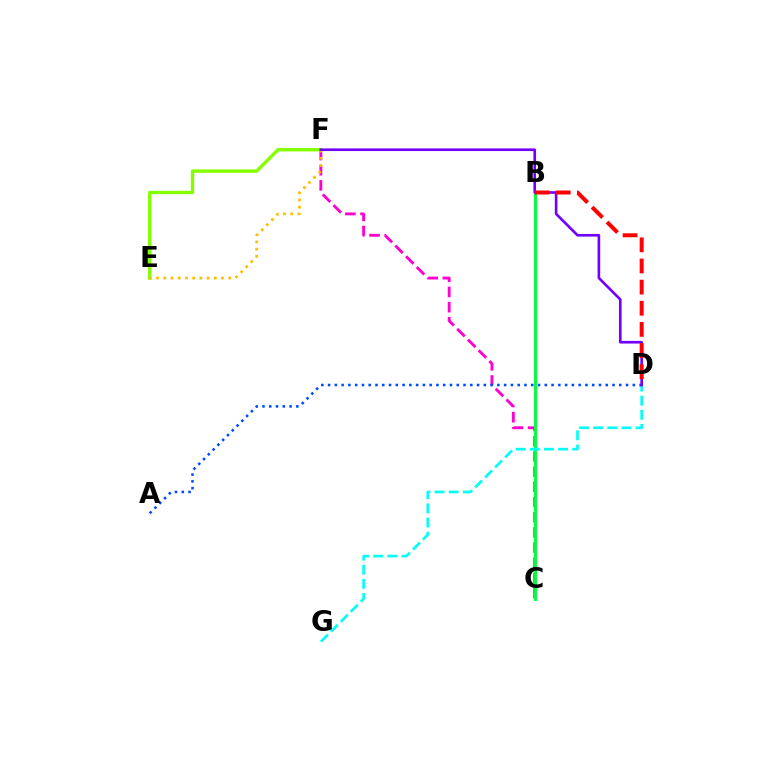{('C', 'F'): [{'color': '#ff00cf', 'line_style': 'dashed', 'thickness': 2.06}], ('B', 'C'): [{'color': '#00ff39', 'line_style': 'solid', 'thickness': 2.11}], ('E', 'F'): [{'color': '#84ff00', 'line_style': 'solid', 'thickness': 2.44}, {'color': '#ffbd00', 'line_style': 'dotted', 'thickness': 1.96}], ('D', 'G'): [{'color': '#00fff6', 'line_style': 'dashed', 'thickness': 1.92}], ('A', 'D'): [{'color': '#004bff', 'line_style': 'dotted', 'thickness': 1.84}], ('D', 'F'): [{'color': '#7200ff', 'line_style': 'solid', 'thickness': 1.91}], ('B', 'D'): [{'color': '#ff0000', 'line_style': 'dashed', 'thickness': 2.87}]}